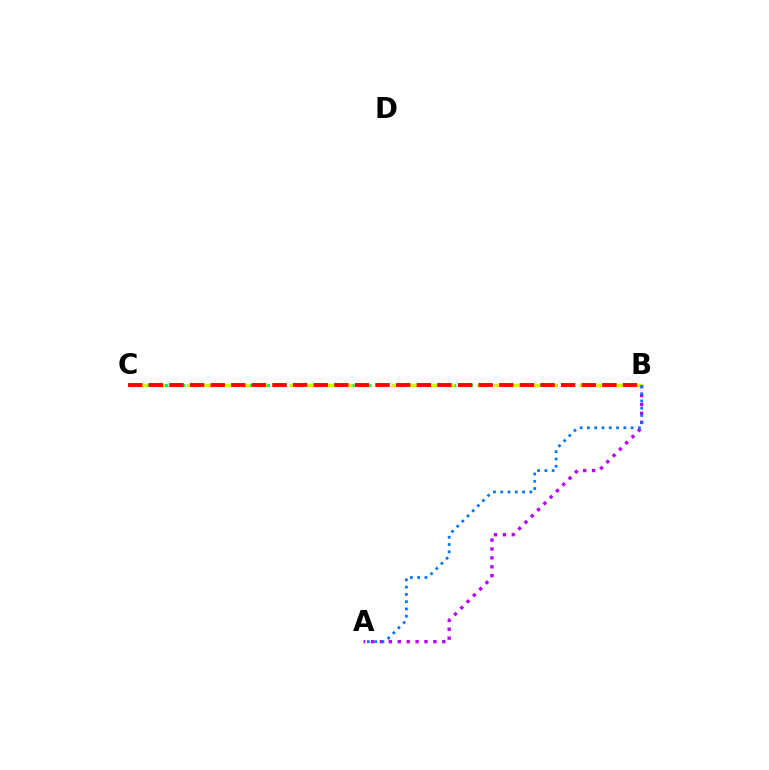{('A', 'B'): [{'color': '#b900ff', 'line_style': 'dotted', 'thickness': 2.42}, {'color': '#0074ff', 'line_style': 'dotted', 'thickness': 1.98}], ('B', 'C'): [{'color': '#00ff5c', 'line_style': 'dashed', 'thickness': 2.3}, {'color': '#d1ff00', 'line_style': 'dashed', 'thickness': 2.32}, {'color': '#ff0000', 'line_style': 'dashed', 'thickness': 2.8}]}